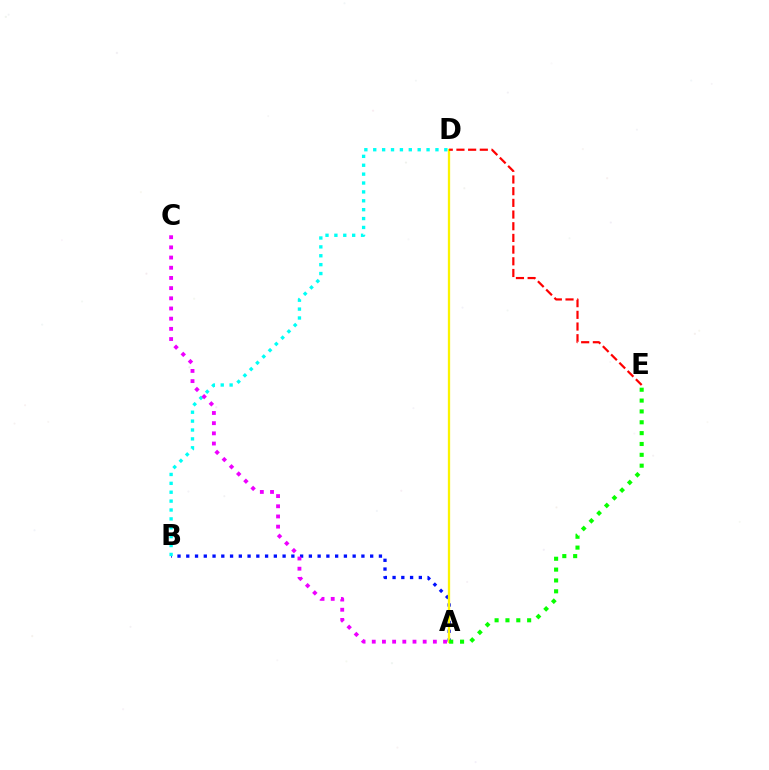{('A', 'B'): [{'color': '#0010ff', 'line_style': 'dotted', 'thickness': 2.38}], ('B', 'D'): [{'color': '#00fff6', 'line_style': 'dotted', 'thickness': 2.41}], ('A', 'C'): [{'color': '#ee00ff', 'line_style': 'dotted', 'thickness': 2.77}], ('A', 'D'): [{'color': '#fcf500', 'line_style': 'solid', 'thickness': 1.65}], ('D', 'E'): [{'color': '#ff0000', 'line_style': 'dashed', 'thickness': 1.59}], ('A', 'E'): [{'color': '#08ff00', 'line_style': 'dotted', 'thickness': 2.95}]}